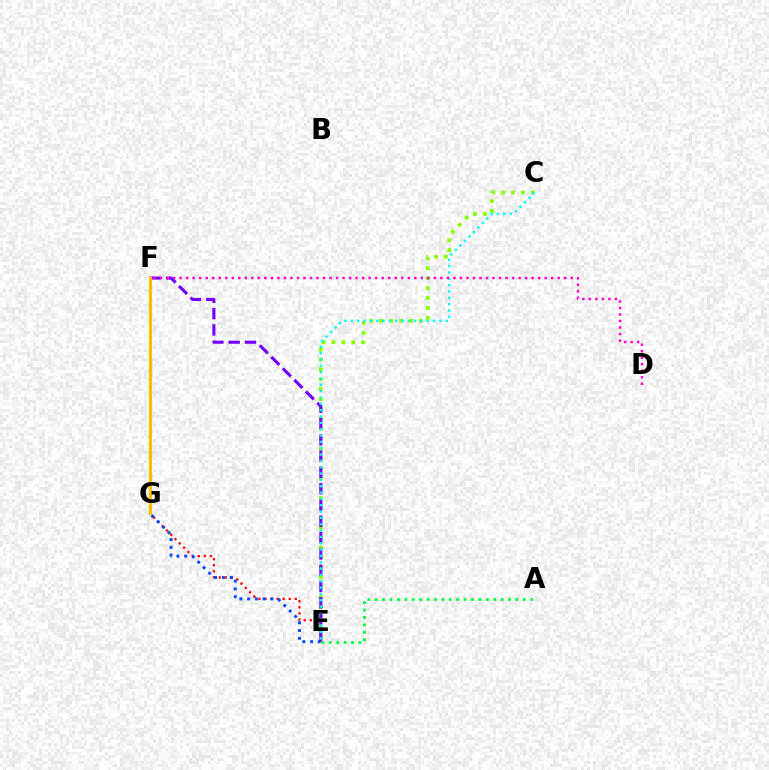{('C', 'E'): [{'color': '#84ff00', 'line_style': 'dotted', 'thickness': 2.69}, {'color': '#00fff6', 'line_style': 'dotted', 'thickness': 1.72}], ('E', 'G'): [{'color': '#ff0000', 'line_style': 'dotted', 'thickness': 1.65}, {'color': '#004bff', 'line_style': 'dotted', 'thickness': 2.11}], ('E', 'F'): [{'color': '#7200ff', 'line_style': 'dashed', 'thickness': 2.21}], ('A', 'E'): [{'color': '#00ff39', 'line_style': 'dotted', 'thickness': 2.01}], ('D', 'F'): [{'color': '#ff00cf', 'line_style': 'dotted', 'thickness': 1.77}], ('F', 'G'): [{'color': '#ffbd00', 'line_style': 'solid', 'thickness': 2.28}]}